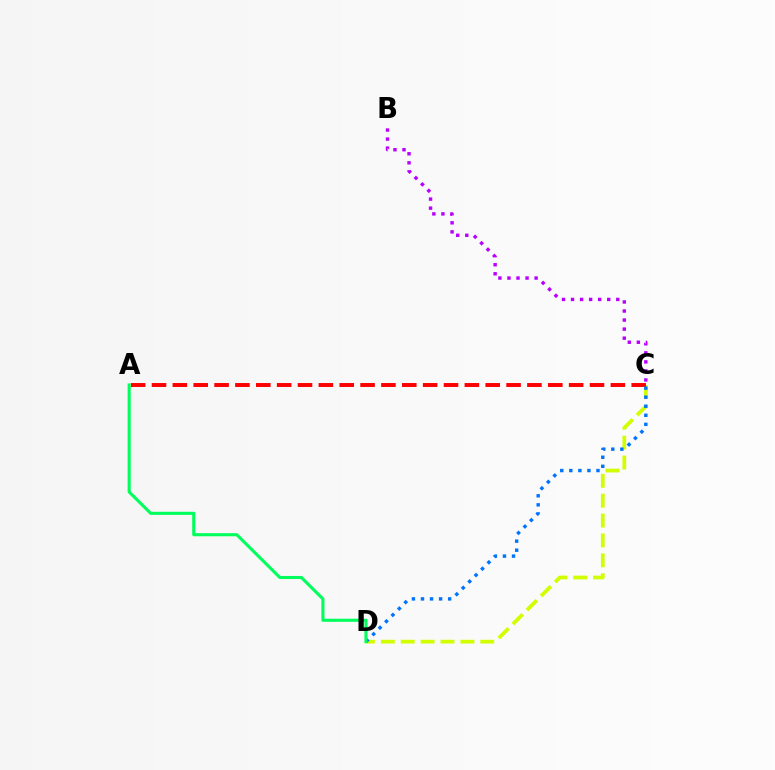{('C', 'D'): [{'color': '#d1ff00', 'line_style': 'dashed', 'thickness': 2.7}, {'color': '#0074ff', 'line_style': 'dotted', 'thickness': 2.46}], ('A', 'C'): [{'color': '#ff0000', 'line_style': 'dashed', 'thickness': 2.83}], ('B', 'C'): [{'color': '#b900ff', 'line_style': 'dotted', 'thickness': 2.46}], ('A', 'D'): [{'color': '#00ff5c', 'line_style': 'solid', 'thickness': 2.22}]}